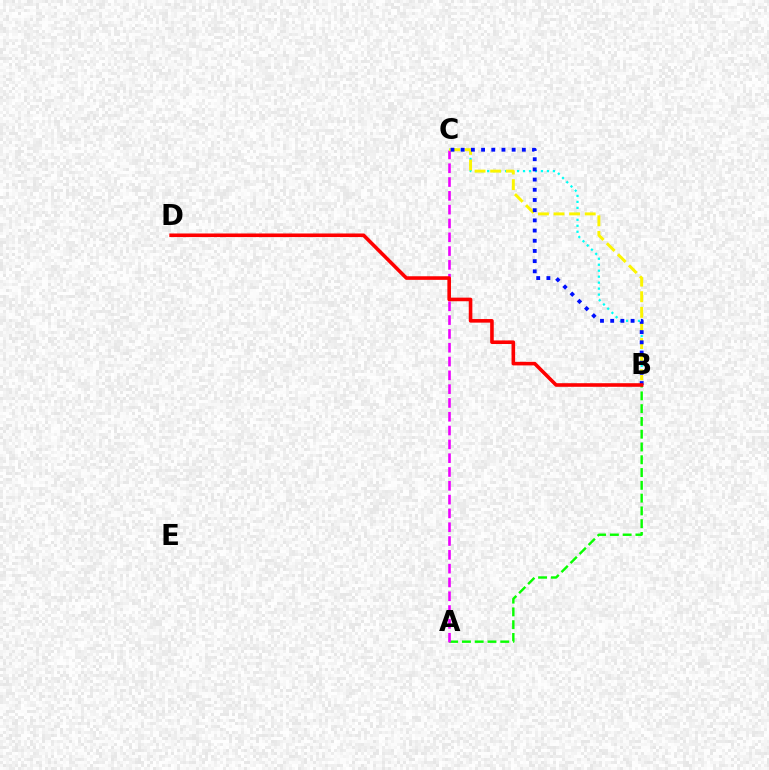{('A', 'B'): [{'color': '#08ff00', 'line_style': 'dashed', 'thickness': 1.74}], ('B', 'C'): [{'color': '#00fff6', 'line_style': 'dotted', 'thickness': 1.62}, {'color': '#fcf500', 'line_style': 'dashed', 'thickness': 2.12}, {'color': '#0010ff', 'line_style': 'dotted', 'thickness': 2.77}], ('A', 'C'): [{'color': '#ee00ff', 'line_style': 'dashed', 'thickness': 1.88}], ('B', 'D'): [{'color': '#ff0000', 'line_style': 'solid', 'thickness': 2.59}]}